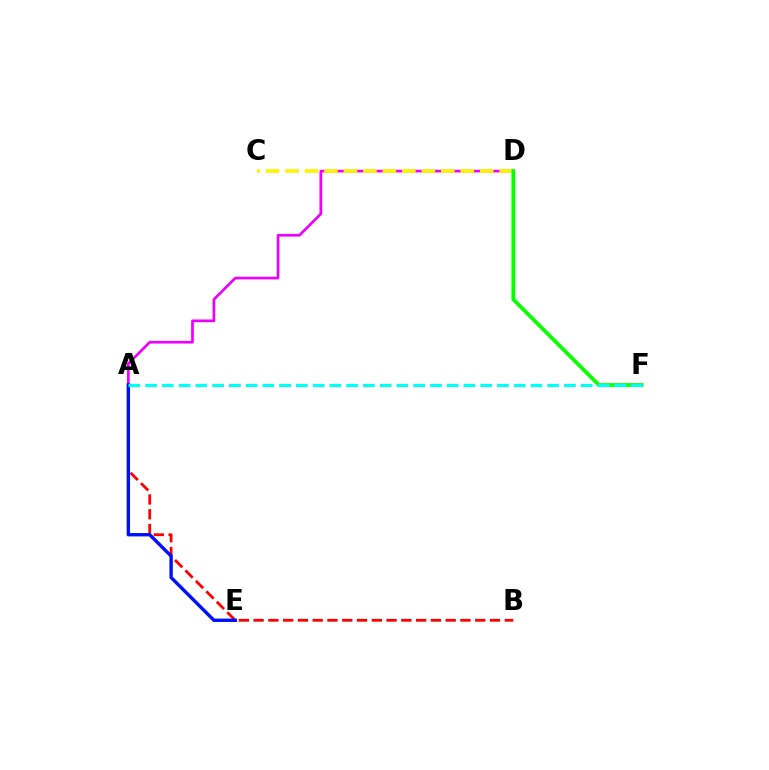{('A', 'D'): [{'color': '#ee00ff', 'line_style': 'solid', 'thickness': 1.93}], ('C', 'D'): [{'color': '#fcf500', 'line_style': 'dashed', 'thickness': 2.64}], ('D', 'F'): [{'color': '#08ff00', 'line_style': 'solid', 'thickness': 2.7}], ('A', 'B'): [{'color': '#ff0000', 'line_style': 'dashed', 'thickness': 2.01}], ('A', 'E'): [{'color': '#0010ff', 'line_style': 'solid', 'thickness': 2.45}], ('A', 'F'): [{'color': '#00fff6', 'line_style': 'dashed', 'thickness': 2.28}]}